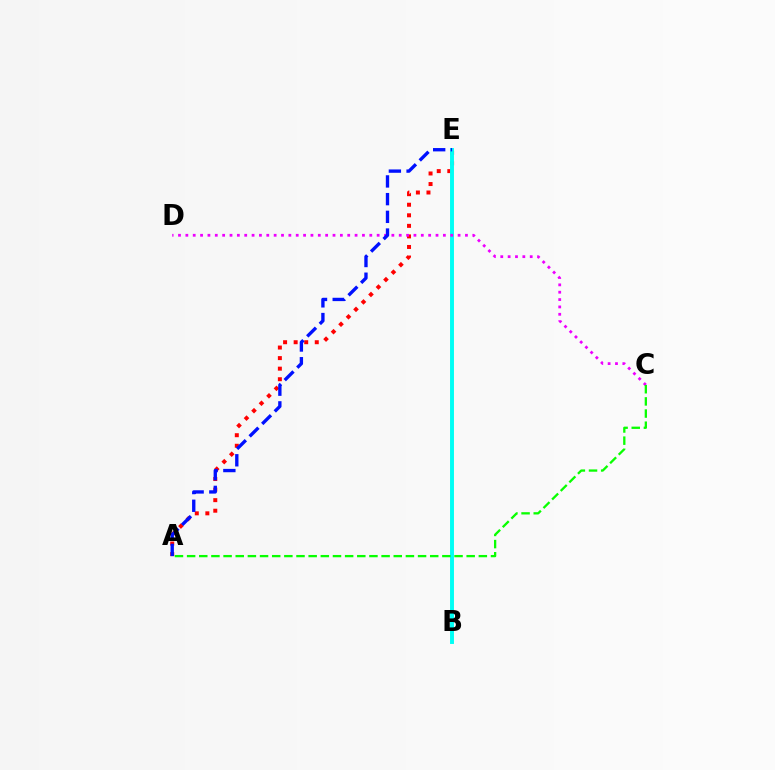{('A', 'E'): [{'color': '#ff0000', 'line_style': 'dotted', 'thickness': 2.87}, {'color': '#0010ff', 'line_style': 'dashed', 'thickness': 2.41}], ('B', 'E'): [{'color': '#fcf500', 'line_style': 'solid', 'thickness': 1.7}, {'color': '#00fff6', 'line_style': 'solid', 'thickness': 2.82}], ('C', 'D'): [{'color': '#ee00ff', 'line_style': 'dotted', 'thickness': 2.0}], ('A', 'C'): [{'color': '#08ff00', 'line_style': 'dashed', 'thickness': 1.65}]}